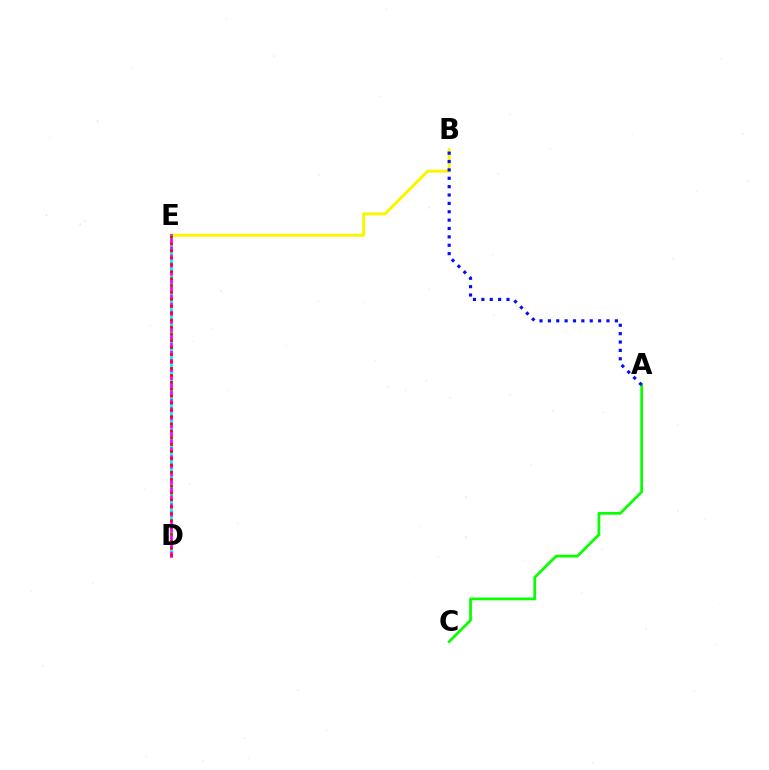{('A', 'C'): [{'color': '#08ff00', 'line_style': 'solid', 'thickness': 1.96}], ('B', 'E'): [{'color': '#fcf500', 'line_style': 'solid', 'thickness': 2.17}], ('A', 'B'): [{'color': '#0010ff', 'line_style': 'dotted', 'thickness': 2.28}], ('D', 'E'): [{'color': '#ee00ff', 'line_style': 'solid', 'thickness': 1.95}, {'color': '#00fff6', 'line_style': 'dotted', 'thickness': 2.18}, {'color': '#ff0000', 'line_style': 'dotted', 'thickness': 1.88}]}